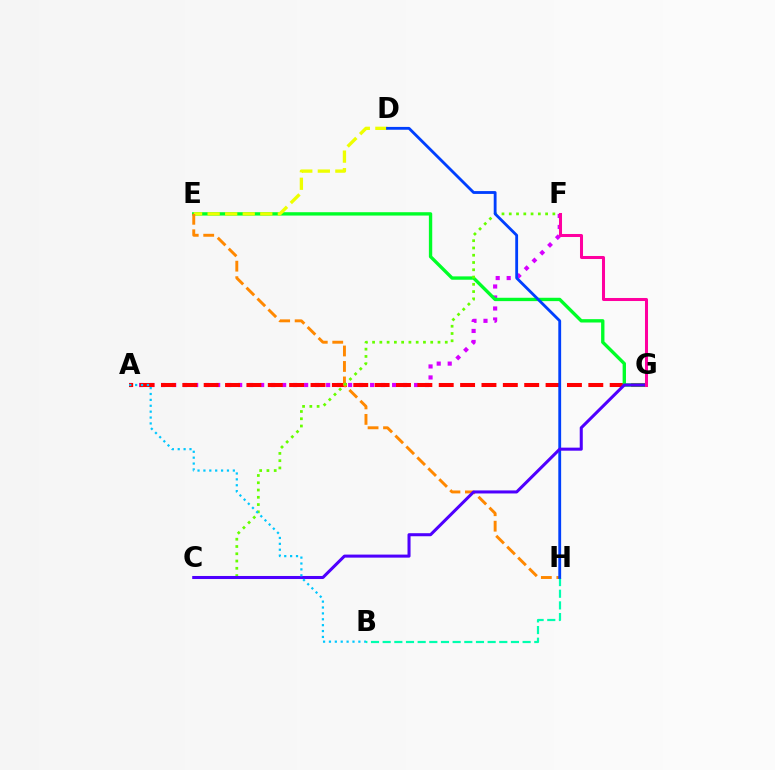{('A', 'F'): [{'color': '#d600ff', 'line_style': 'dotted', 'thickness': 2.99}], ('A', 'G'): [{'color': '#ff0000', 'line_style': 'dashed', 'thickness': 2.9}], ('E', 'G'): [{'color': '#00ff27', 'line_style': 'solid', 'thickness': 2.41}], ('D', 'E'): [{'color': '#eeff00', 'line_style': 'dashed', 'thickness': 2.38}], ('E', 'H'): [{'color': '#ff8800', 'line_style': 'dashed', 'thickness': 2.1}], ('C', 'F'): [{'color': '#66ff00', 'line_style': 'dotted', 'thickness': 1.97}], ('B', 'H'): [{'color': '#00ffaf', 'line_style': 'dashed', 'thickness': 1.58}], ('D', 'H'): [{'color': '#003fff', 'line_style': 'solid', 'thickness': 2.04}], ('C', 'G'): [{'color': '#4f00ff', 'line_style': 'solid', 'thickness': 2.19}], ('A', 'B'): [{'color': '#00c7ff', 'line_style': 'dotted', 'thickness': 1.6}], ('F', 'G'): [{'color': '#ff00a0', 'line_style': 'solid', 'thickness': 2.18}]}